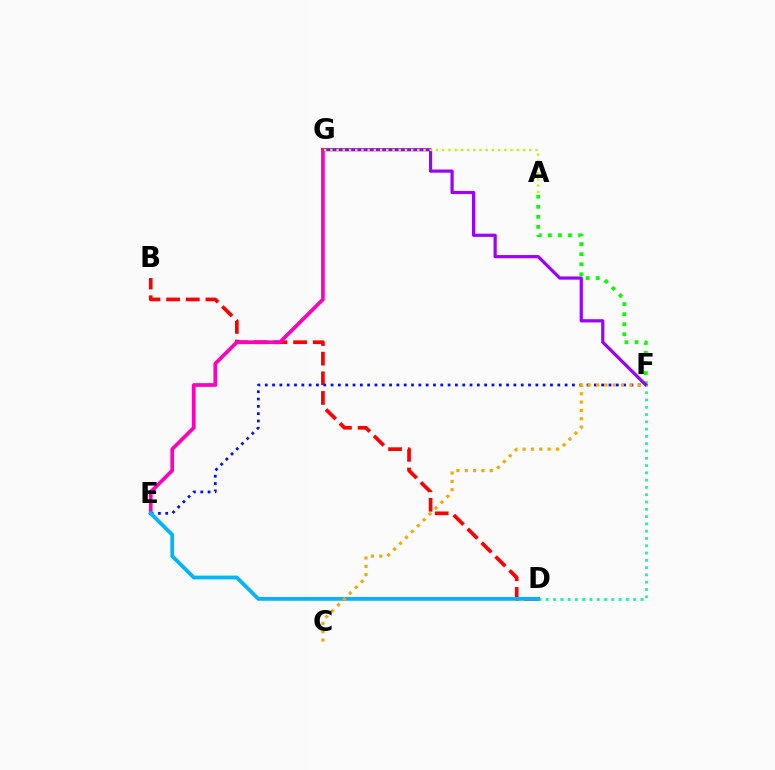{('A', 'F'): [{'color': '#08ff00', 'line_style': 'dotted', 'thickness': 2.73}], ('F', 'G'): [{'color': '#9b00ff', 'line_style': 'solid', 'thickness': 2.31}], ('B', 'D'): [{'color': '#ff0000', 'line_style': 'dashed', 'thickness': 2.67}], ('D', 'F'): [{'color': '#00ff9d', 'line_style': 'dotted', 'thickness': 1.98}], ('E', 'F'): [{'color': '#0010ff', 'line_style': 'dotted', 'thickness': 1.99}], ('E', 'G'): [{'color': '#ff00bd', 'line_style': 'solid', 'thickness': 2.66}], ('D', 'E'): [{'color': '#00b5ff', 'line_style': 'solid', 'thickness': 2.71}], ('C', 'F'): [{'color': '#ffa500', 'line_style': 'dotted', 'thickness': 2.26}], ('A', 'G'): [{'color': '#b3ff00', 'line_style': 'dotted', 'thickness': 1.69}]}